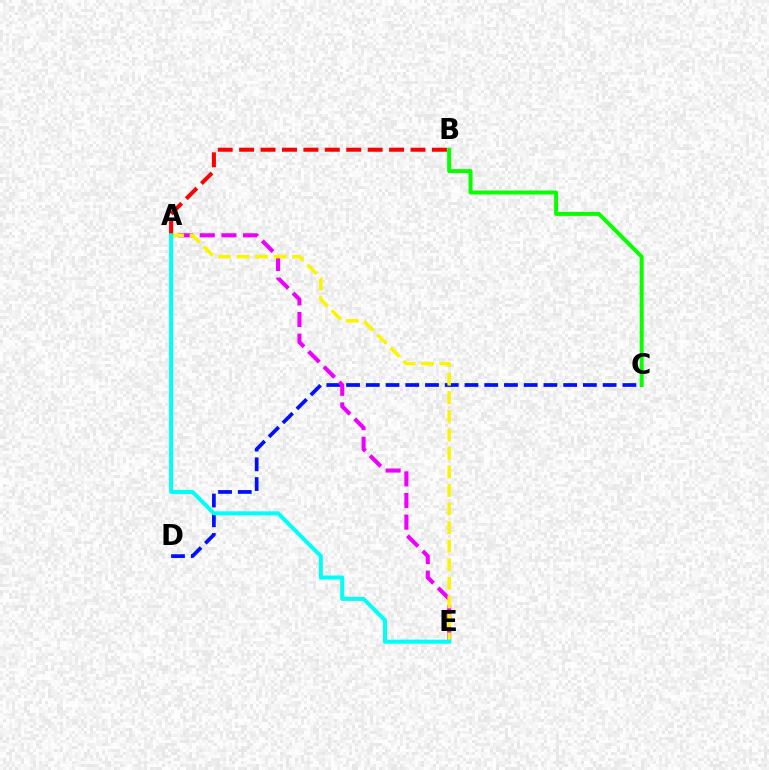{('C', 'D'): [{'color': '#0010ff', 'line_style': 'dashed', 'thickness': 2.68}], ('B', 'C'): [{'color': '#08ff00', 'line_style': 'solid', 'thickness': 2.88}], ('A', 'E'): [{'color': '#ee00ff', 'line_style': 'dashed', 'thickness': 2.94}, {'color': '#fcf500', 'line_style': 'dashed', 'thickness': 2.52}, {'color': '#00fff6', 'line_style': 'solid', 'thickness': 2.89}], ('A', 'B'): [{'color': '#ff0000', 'line_style': 'dashed', 'thickness': 2.91}]}